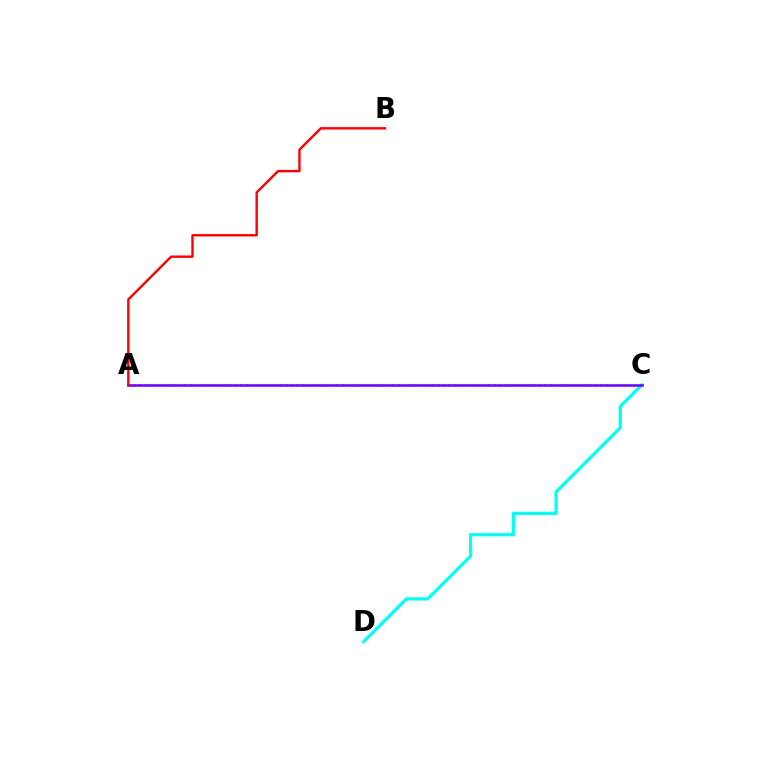{('A', 'C'): [{'color': '#84ff00', 'line_style': 'dotted', 'thickness': 1.53}, {'color': '#7200ff', 'line_style': 'solid', 'thickness': 1.84}], ('C', 'D'): [{'color': '#00fff6', 'line_style': 'solid', 'thickness': 2.33}], ('A', 'B'): [{'color': '#ff0000', 'line_style': 'solid', 'thickness': 1.73}]}